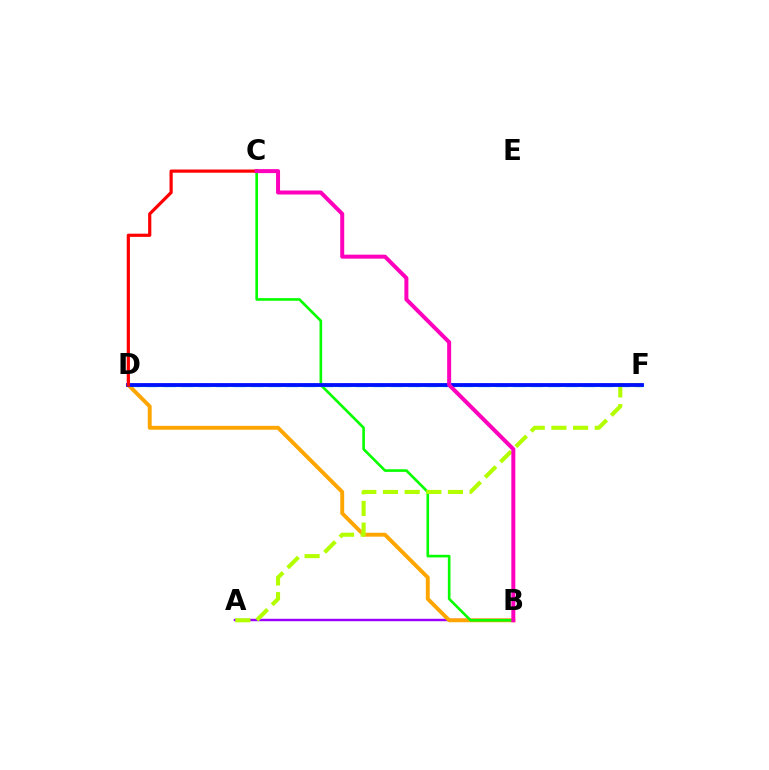{('A', 'B'): [{'color': '#9b00ff', 'line_style': 'solid', 'thickness': 1.75}], ('D', 'F'): [{'color': '#00b5ff', 'line_style': 'dashed', 'thickness': 2.38}, {'color': '#00ff9d', 'line_style': 'solid', 'thickness': 2.21}, {'color': '#0010ff', 'line_style': 'solid', 'thickness': 2.74}], ('B', 'D'): [{'color': '#ffa500', 'line_style': 'solid', 'thickness': 2.8}], ('B', 'C'): [{'color': '#08ff00', 'line_style': 'solid', 'thickness': 1.9}, {'color': '#ff00bd', 'line_style': 'solid', 'thickness': 2.87}], ('A', 'F'): [{'color': '#b3ff00', 'line_style': 'dashed', 'thickness': 2.94}], ('C', 'D'): [{'color': '#ff0000', 'line_style': 'solid', 'thickness': 2.3}]}